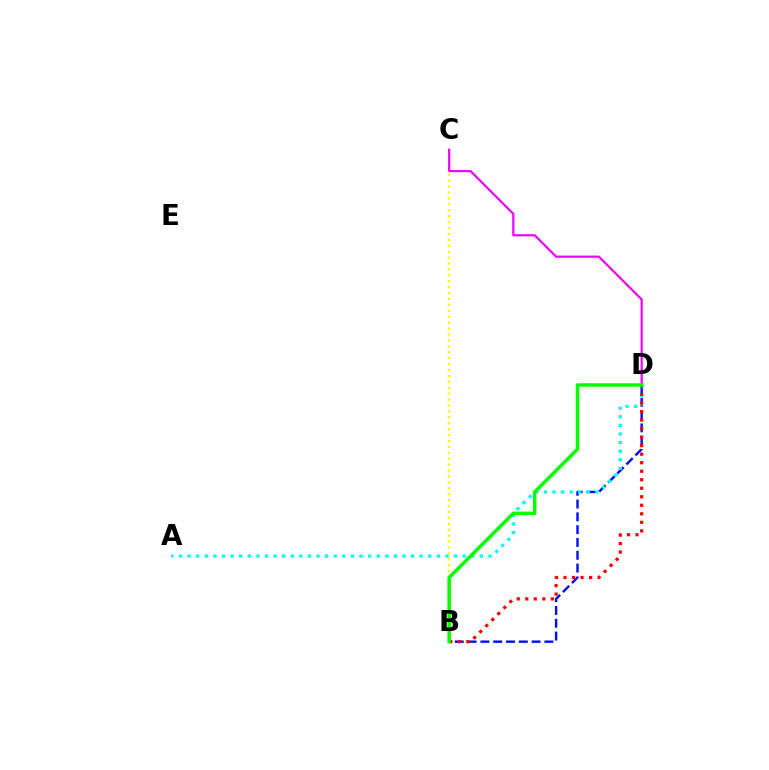{('B', 'D'): [{'color': '#0010ff', 'line_style': 'dashed', 'thickness': 1.74}, {'color': '#ff0000', 'line_style': 'dotted', 'thickness': 2.31}, {'color': '#08ff00', 'line_style': 'solid', 'thickness': 2.52}], ('B', 'C'): [{'color': '#fcf500', 'line_style': 'dotted', 'thickness': 1.61}], ('C', 'D'): [{'color': '#ee00ff', 'line_style': 'solid', 'thickness': 1.58}], ('A', 'D'): [{'color': '#00fff6', 'line_style': 'dotted', 'thickness': 2.34}]}